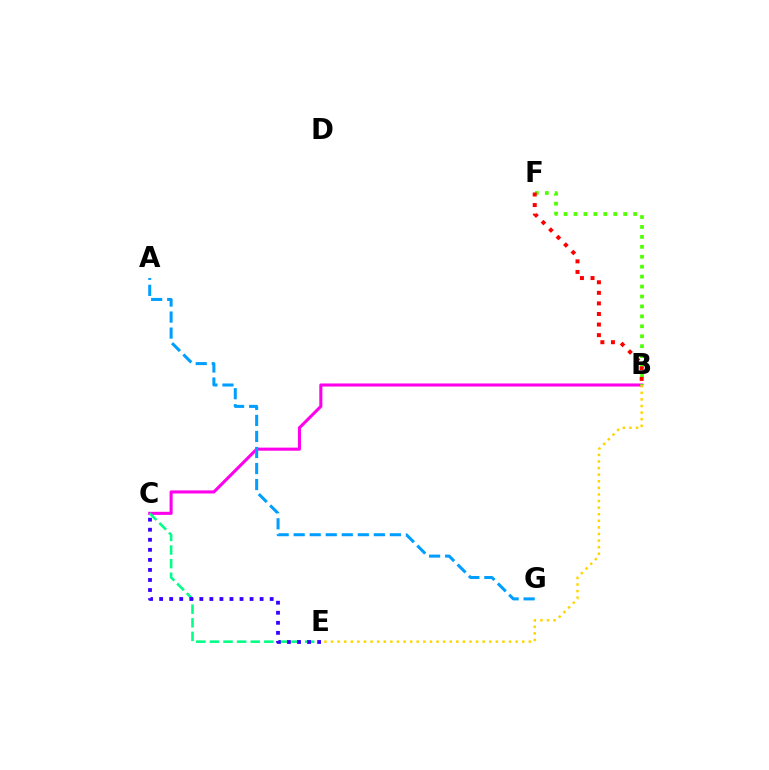{('B', 'C'): [{'color': '#ff00ed', 'line_style': 'solid', 'thickness': 2.22}], ('C', 'E'): [{'color': '#00ff86', 'line_style': 'dashed', 'thickness': 1.85}, {'color': '#3700ff', 'line_style': 'dotted', 'thickness': 2.73}], ('A', 'G'): [{'color': '#009eff', 'line_style': 'dashed', 'thickness': 2.18}], ('B', 'E'): [{'color': '#ffd500', 'line_style': 'dotted', 'thickness': 1.79}], ('B', 'F'): [{'color': '#4fff00', 'line_style': 'dotted', 'thickness': 2.7}, {'color': '#ff0000', 'line_style': 'dotted', 'thickness': 2.87}]}